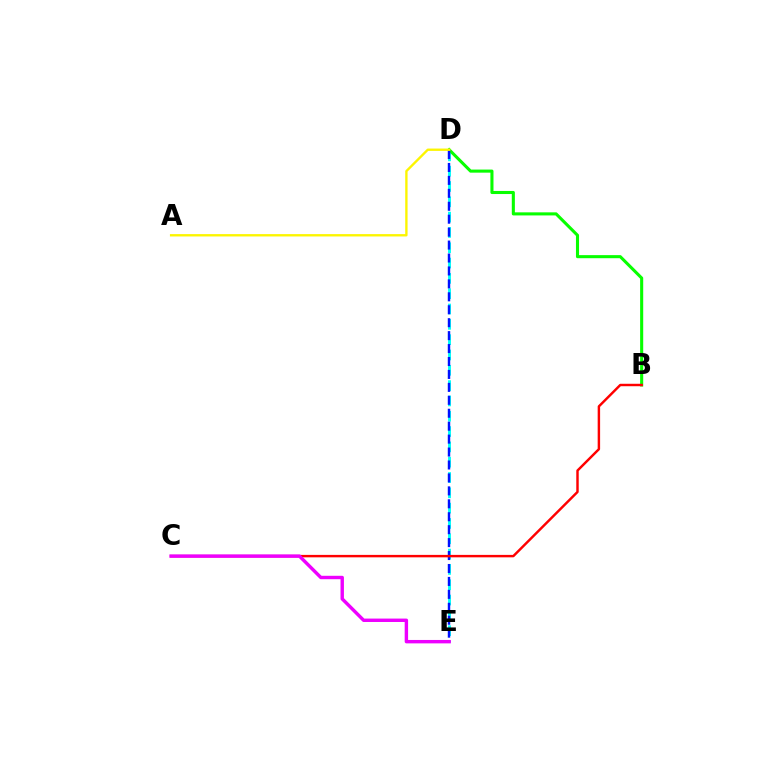{('D', 'E'): [{'color': '#00fff6', 'line_style': 'dashed', 'thickness': 2.08}, {'color': '#0010ff', 'line_style': 'dashed', 'thickness': 1.76}], ('B', 'D'): [{'color': '#08ff00', 'line_style': 'solid', 'thickness': 2.22}], ('B', 'C'): [{'color': '#ff0000', 'line_style': 'solid', 'thickness': 1.76}], ('C', 'E'): [{'color': '#ee00ff', 'line_style': 'solid', 'thickness': 2.46}], ('A', 'D'): [{'color': '#fcf500', 'line_style': 'solid', 'thickness': 1.69}]}